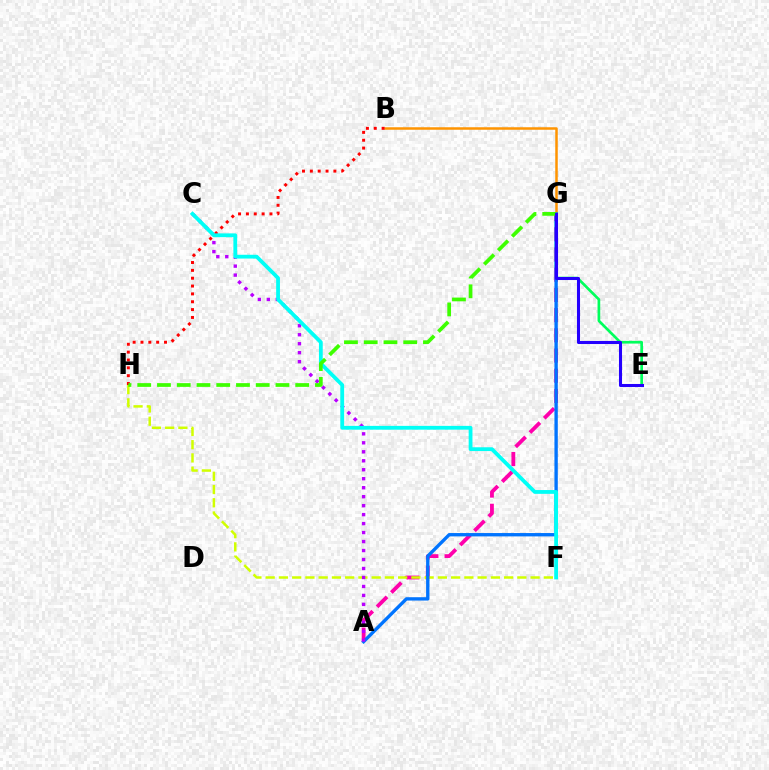{('E', 'G'): [{'color': '#00ff5c', 'line_style': 'solid', 'thickness': 1.94}, {'color': '#2500ff', 'line_style': 'solid', 'thickness': 2.2}], ('B', 'G'): [{'color': '#ff9400', 'line_style': 'solid', 'thickness': 1.8}], ('A', 'G'): [{'color': '#ff00ac', 'line_style': 'dashed', 'thickness': 2.74}, {'color': '#0074ff', 'line_style': 'solid', 'thickness': 2.41}], ('F', 'H'): [{'color': '#d1ff00', 'line_style': 'dashed', 'thickness': 1.8}], ('A', 'C'): [{'color': '#b900ff', 'line_style': 'dotted', 'thickness': 2.44}], ('B', 'H'): [{'color': '#ff0000', 'line_style': 'dotted', 'thickness': 2.13}], ('C', 'F'): [{'color': '#00fff6', 'line_style': 'solid', 'thickness': 2.73}], ('G', 'H'): [{'color': '#3dff00', 'line_style': 'dashed', 'thickness': 2.68}]}